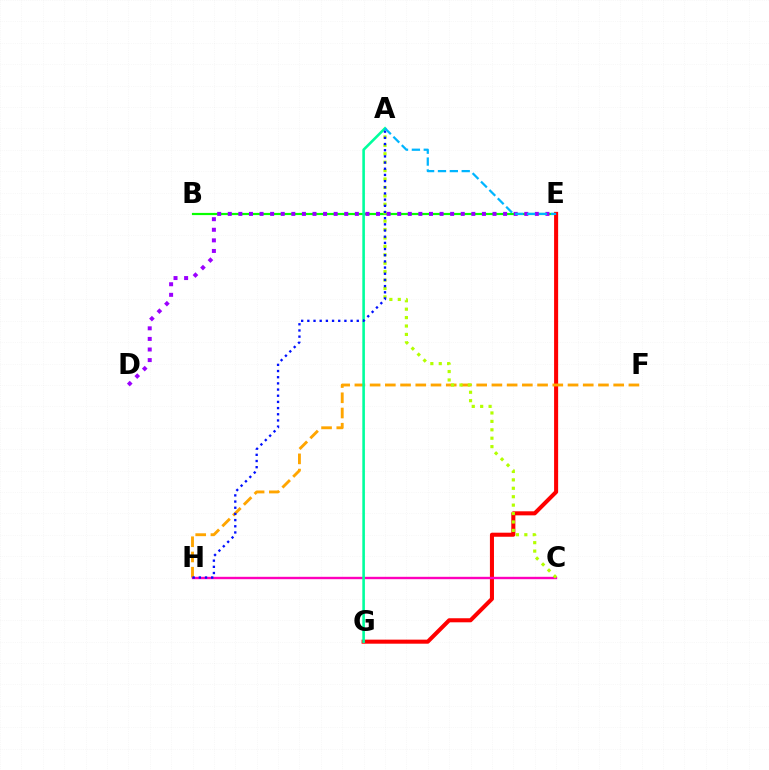{('B', 'E'): [{'color': '#08ff00', 'line_style': 'solid', 'thickness': 1.57}], ('E', 'G'): [{'color': '#ff0000', 'line_style': 'solid', 'thickness': 2.92}], ('F', 'H'): [{'color': '#ffa500', 'line_style': 'dashed', 'thickness': 2.07}], ('C', 'H'): [{'color': '#ff00bd', 'line_style': 'solid', 'thickness': 1.71}], ('A', 'C'): [{'color': '#b3ff00', 'line_style': 'dotted', 'thickness': 2.29}], ('A', 'G'): [{'color': '#00ff9d', 'line_style': 'solid', 'thickness': 1.87}], ('A', 'H'): [{'color': '#0010ff', 'line_style': 'dotted', 'thickness': 1.68}], ('D', 'E'): [{'color': '#9b00ff', 'line_style': 'dotted', 'thickness': 2.88}], ('A', 'E'): [{'color': '#00b5ff', 'line_style': 'dashed', 'thickness': 1.61}]}